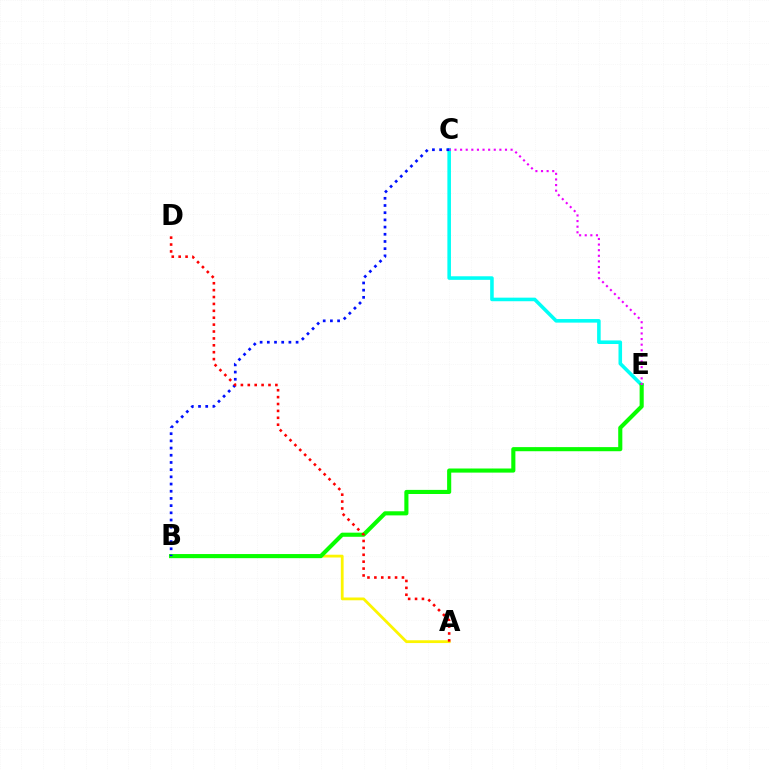{('C', 'E'): [{'color': '#00fff6', 'line_style': 'solid', 'thickness': 2.57}, {'color': '#ee00ff', 'line_style': 'dotted', 'thickness': 1.52}], ('A', 'B'): [{'color': '#fcf500', 'line_style': 'solid', 'thickness': 2.01}], ('B', 'E'): [{'color': '#08ff00', 'line_style': 'solid', 'thickness': 2.96}], ('B', 'C'): [{'color': '#0010ff', 'line_style': 'dotted', 'thickness': 1.95}], ('A', 'D'): [{'color': '#ff0000', 'line_style': 'dotted', 'thickness': 1.87}]}